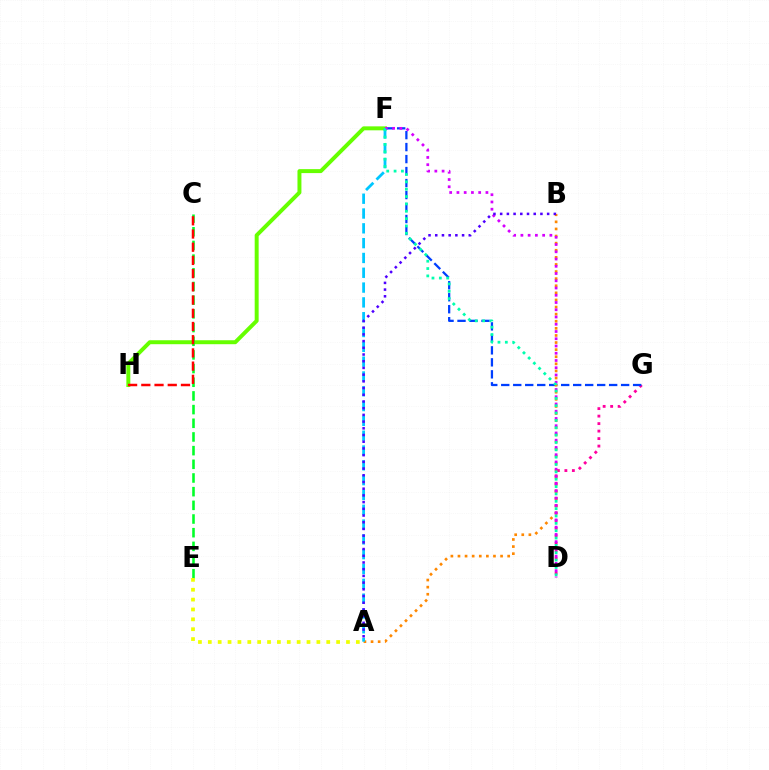{('F', 'H'): [{'color': '#66ff00', 'line_style': 'solid', 'thickness': 2.85}], ('D', 'G'): [{'color': '#ff00a0', 'line_style': 'dotted', 'thickness': 2.04}], ('C', 'E'): [{'color': '#00ff27', 'line_style': 'dashed', 'thickness': 1.86}], ('F', 'G'): [{'color': '#003fff', 'line_style': 'dashed', 'thickness': 1.63}], ('A', 'E'): [{'color': '#eeff00', 'line_style': 'dotted', 'thickness': 2.68}], ('A', 'B'): [{'color': '#ff8800', 'line_style': 'dotted', 'thickness': 1.93}, {'color': '#4f00ff', 'line_style': 'dotted', 'thickness': 1.82}], ('C', 'H'): [{'color': '#ff0000', 'line_style': 'dashed', 'thickness': 1.79}], ('A', 'F'): [{'color': '#00c7ff', 'line_style': 'dashed', 'thickness': 2.01}], ('D', 'F'): [{'color': '#d600ff', 'line_style': 'dotted', 'thickness': 1.97}, {'color': '#00ffaf', 'line_style': 'dotted', 'thickness': 2.0}]}